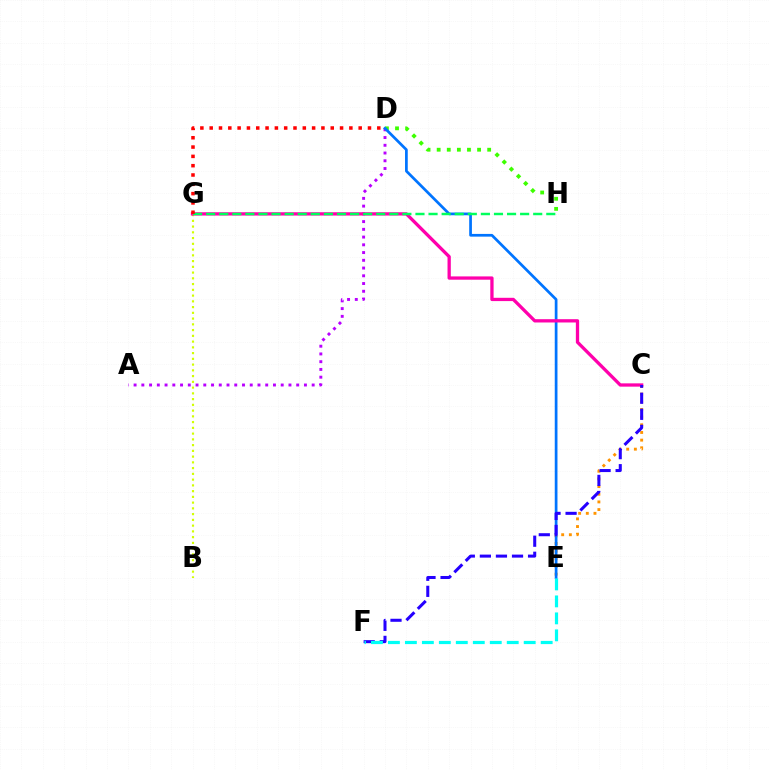{('A', 'D'): [{'color': '#b900ff', 'line_style': 'dotted', 'thickness': 2.1}], ('C', 'E'): [{'color': '#ff9400', 'line_style': 'dotted', 'thickness': 2.08}], ('D', 'H'): [{'color': '#3dff00', 'line_style': 'dotted', 'thickness': 2.74}], ('B', 'G'): [{'color': '#d1ff00', 'line_style': 'dotted', 'thickness': 1.56}], ('D', 'E'): [{'color': '#0074ff', 'line_style': 'solid', 'thickness': 1.96}], ('C', 'G'): [{'color': '#ff00ac', 'line_style': 'solid', 'thickness': 2.37}], ('G', 'H'): [{'color': '#00ff5c', 'line_style': 'dashed', 'thickness': 1.78}], ('C', 'F'): [{'color': '#2500ff', 'line_style': 'dashed', 'thickness': 2.18}], ('E', 'F'): [{'color': '#00fff6', 'line_style': 'dashed', 'thickness': 2.31}], ('D', 'G'): [{'color': '#ff0000', 'line_style': 'dotted', 'thickness': 2.53}]}